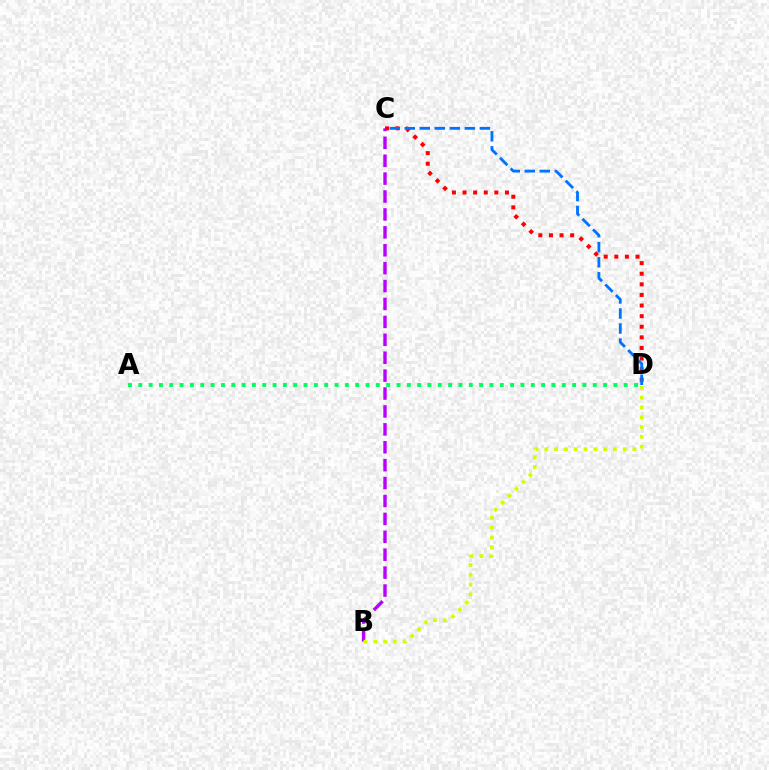{('B', 'C'): [{'color': '#b900ff', 'line_style': 'dashed', 'thickness': 2.43}], ('B', 'D'): [{'color': '#d1ff00', 'line_style': 'dotted', 'thickness': 2.66}], ('C', 'D'): [{'color': '#ff0000', 'line_style': 'dotted', 'thickness': 2.88}, {'color': '#0074ff', 'line_style': 'dashed', 'thickness': 2.04}], ('A', 'D'): [{'color': '#00ff5c', 'line_style': 'dotted', 'thickness': 2.81}]}